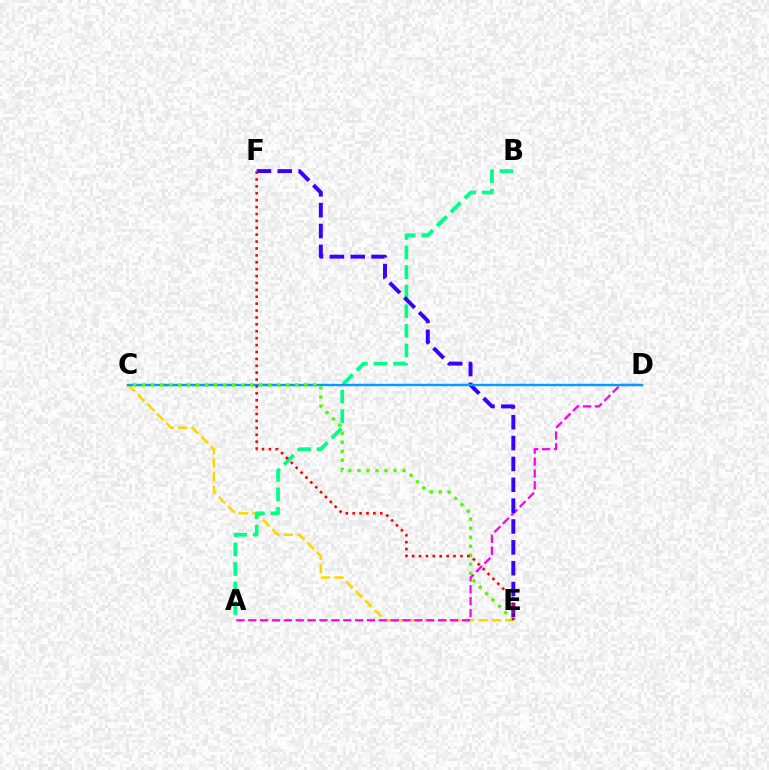{('C', 'E'): [{'color': '#ffd500', 'line_style': 'dashed', 'thickness': 1.83}, {'color': '#4fff00', 'line_style': 'dotted', 'thickness': 2.45}], ('A', 'D'): [{'color': '#ff00ed', 'line_style': 'dashed', 'thickness': 1.61}], ('A', 'B'): [{'color': '#00ff86', 'line_style': 'dashed', 'thickness': 2.66}], ('E', 'F'): [{'color': '#3700ff', 'line_style': 'dashed', 'thickness': 2.83}, {'color': '#ff0000', 'line_style': 'dotted', 'thickness': 1.87}], ('C', 'D'): [{'color': '#009eff', 'line_style': 'solid', 'thickness': 1.73}]}